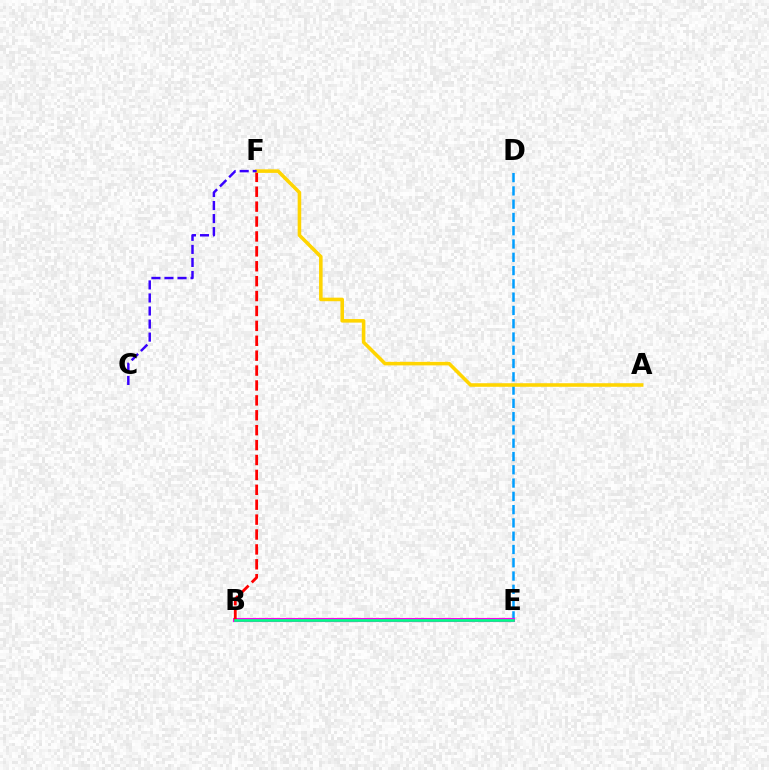{('D', 'E'): [{'color': '#009eff', 'line_style': 'dashed', 'thickness': 1.8}], ('B', 'E'): [{'color': '#4fff00', 'line_style': 'dashed', 'thickness': 1.64}, {'color': '#ff00ed', 'line_style': 'solid', 'thickness': 2.95}, {'color': '#00ff86', 'line_style': 'solid', 'thickness': 1.92}], ('B', 'F'): [{'color': '#ff0000', 'line_style': 'dashed', 'thickness': 2.02}], ('A', 'F'): [{'color': '#ffd500', 'line_style': 'solid', 'thickness': 2.56}], ('C', 'F'): [{'color': '#3700ff', 'line_style': 'dashed', 'thickness': 1.77}]}